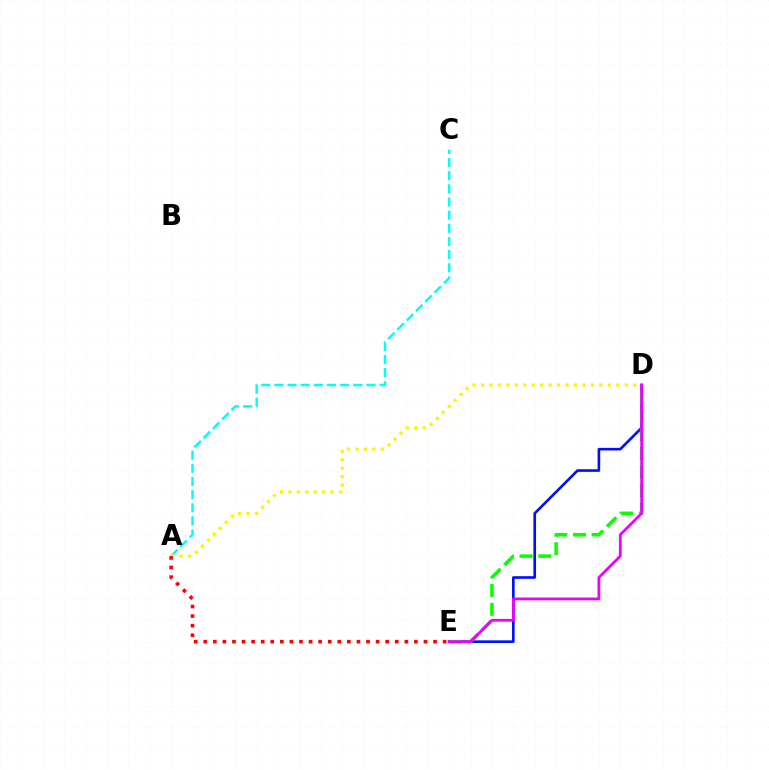{('D', 'E'): [{'color': '#0010ff', 'line_style': 'solid', 'thickness': 1.9}, {'color': '#08ff00', 'line_style': 'dashed', 'thickness': 2.54}, {'color': '#ee00ff', 'line_style': 'solid', 'thickness': 2.01}], ('A', 'C'): [{'color': '#00fff6', 'line_style': 'dashed', 'thickness': 1.79}], ('A', 'D'): [{'color': '#fcf500', 'line_style': 'dotted', 'thickness': 2.3}], ('A', 'E'): [{'color': '#ff0000', 'line_style': 'dotted', 'thickness': 2.6}]}